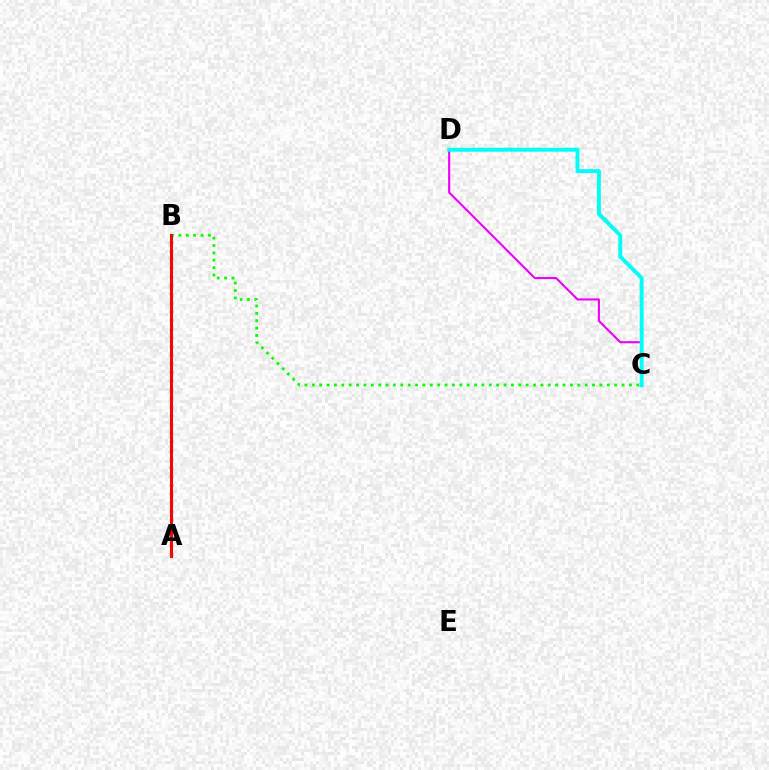{('B', 'C'): [{'color': '#08ff00', 'line_style': 'dotted', 'thickness': 2.0}], ('A', 'B'): [{'color': '#0010ff', 'line_style': 'dotted', 'thickness': 2.36}, {'color': '#fcf500', 'line_style': 'solid', 'thickness': 1.63}, {'color': '#ff0000', 'line_style': 'solid', 'thickness': 2.16}], ('C', 'D'): [{'color': '#ee00ff', 'line_style': 'solid', 'thickness': 1.52}, {'color': '#00fff6', 'line_style': 'solid', 'thickness': 2.83}]}